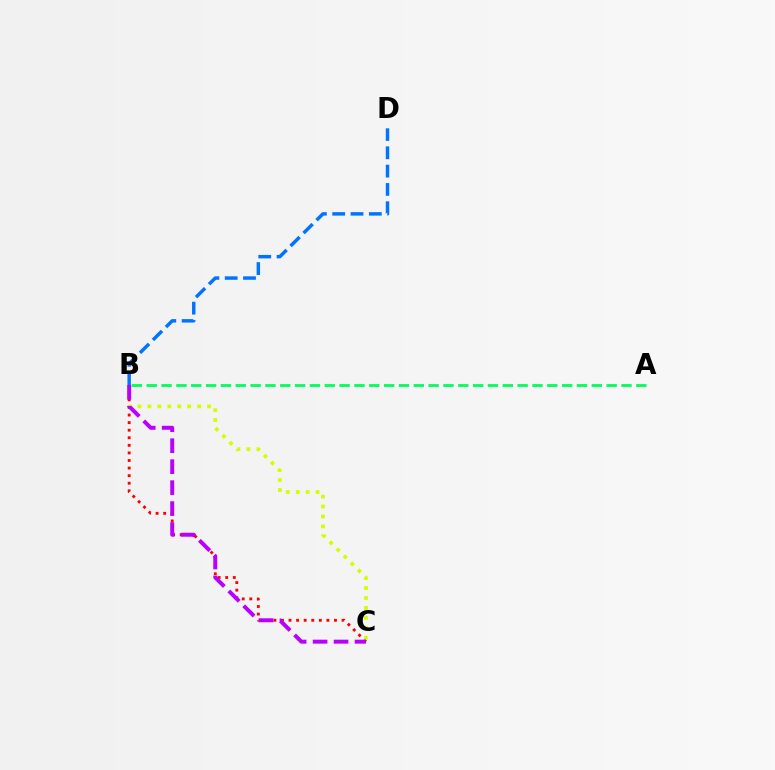{('B', 'D'): [{'color': '#0074ff', 'line_style': 'dashed', 'thickness': 2.49}], ('B', 'C'): [{'color': '#ff0000', 'line_style': 'dotted', 'thickness': 2.06}, {'color': '#d1ff00', 'line_style': 'dotted', 'thickness': 2.7}, {'color': '#b900ff', 'line_style': 'dashed', 'thickness': 2.85}], ('A', 'B'): [{'color': '#00ff5c', 'line_style': 'dashed', 'thickness': 2.02}]}